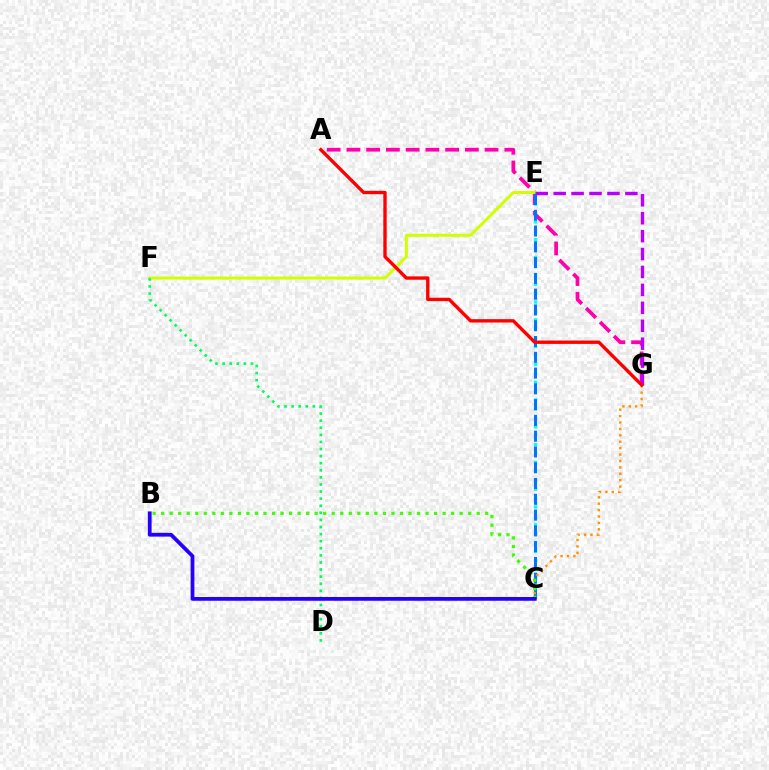{('A', 'G'): [{'color': '#ff00ac', 'line_style': 'dashed', 'thickness': 2.68}, {'color': '#ff0000', 'line_style': 'solid', 'thickness': 2.42}], ('E', 'F'): [{'color': '#d1ff00', 'line_style': 'solid', 'thickness': 2.15}], ('C', 'E'): [{'color': '#00fff6', 'line_style': 'dotted', 'thickness': 2.42}, {'color': '#0074ff', 'line_style': 'dashed', 'thickness': 2.14}], ('E', 'G'): [{'color': '#b900ff', 'line_style': 'dashed', 'thickness': 2.43}], ('D', 'F'): [{'color': '#00ff5c', 'line_style': 'dotted', 'thickness': 1.93}], ('C', 'G'): [{'color': '#ff9400', 'line_style': 'dotted', 'thickness': 1.74}], ('B', 'C'): [{'color': '#3dff00', 'line_style': 'dotted', 'thickness': 2.32}, {'color': '#2500ff', 'line_style': 'solid', 'thickness': 2.72}]}